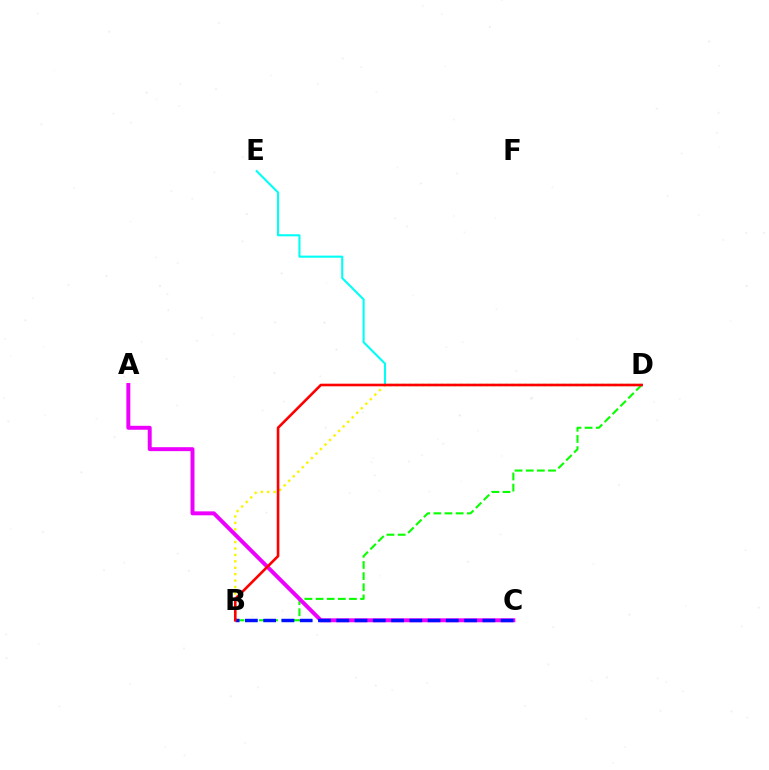{('B', 'D'): [{'color': '#fcf500', 'line_style': 'dotted', 'thickness': 1.74}, {'color': '#08ff00', 'line_style': 'dashed', 'thickness': 1.51}, {'color': '#ff0000', 'line_style': 'solid', 'thickness': 1.88}], ('A', 'C'): [{'color': '#ee00ff', 'line_style': 'solid', 'thickness': 2.84}], ('D', 'E'): [{'color': '#00fff6', 'line_style': 'solid', 'thickness': 1.51}], ('B', 'C'): [{'color': '#0010ff', 'line_style': 'dashed', 'thickness': 2.48}]}